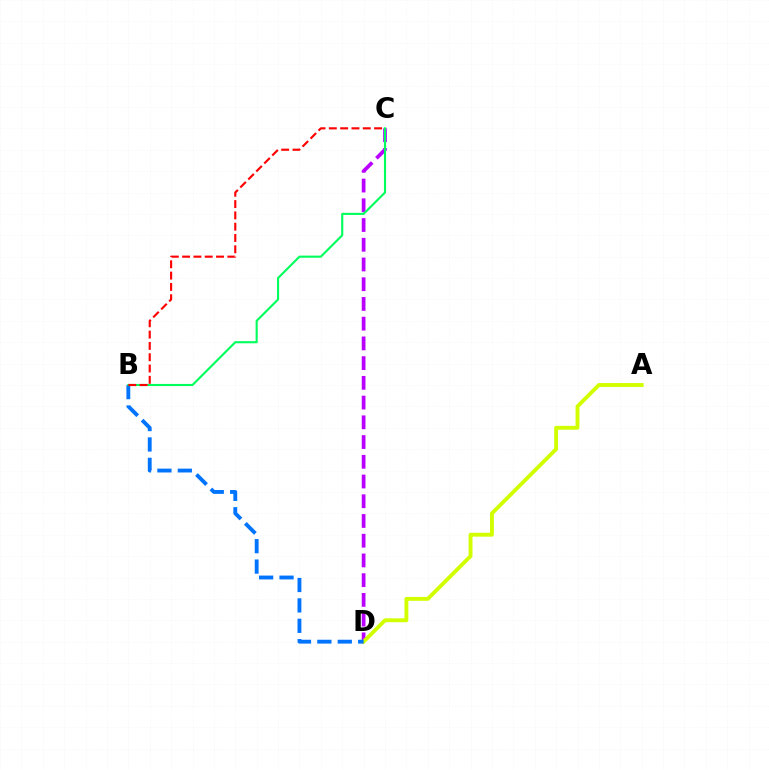{('C', 'D'): [{'color': '#b900ff', 'line_style': 'dashed', 'thickness': 2.68}], ('A', 'D'): [{'color': '#d1ff00', 'line_style': 'solid', 'thickness': 2.79}], ('B', 'D'): [{'color': '#0074ff', 'line_style': 'dashed', 'thickness': 2.77}], ('B', 'C'): [{'color': '#00ff5c', 'line_style': 'solid', 'thickness': 1.53}, {'color': '#ff0000', 'line_style': 'dashed', 'thickness': 1.54}]}